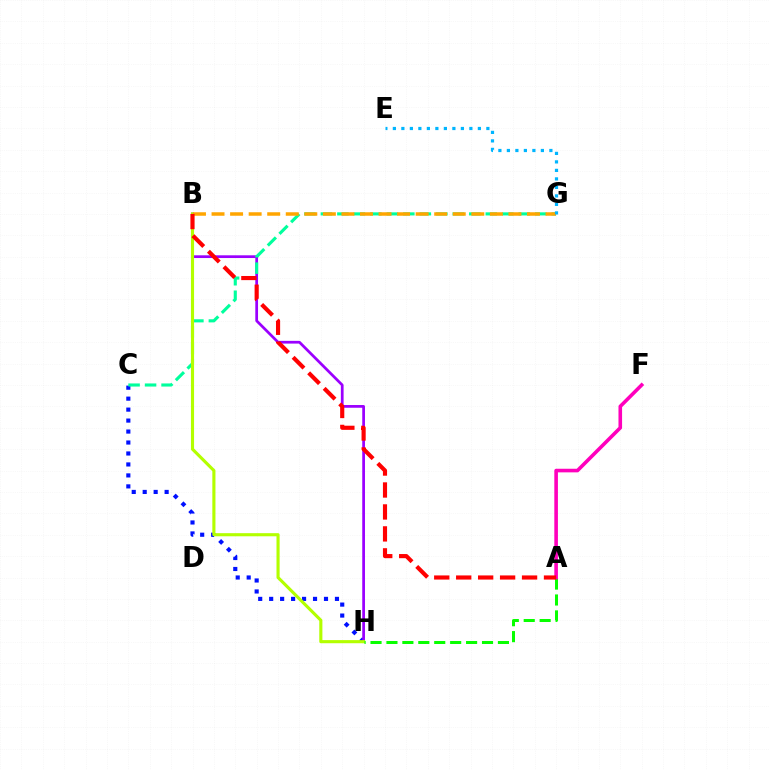{('C', 'H'): [{'color': '#0010ff', 'line_style': 'dotted', 'thickness': 2.98}], ('B', 'H'): [{'color': '#9b00ff', 'line_style': 'solid', 'thickness': 1.97}, {'color': '#b3ff00', 'line_style': 'solid', 'thickness': 2.24}], ('C', 'G'): [{'color': '#00ff9d', 'line_style': 'dashed', 'thickness': 2.24}], ('A', 'H'): [{'color': '#08ff00', 'line_style': 'dashed', 'thickness': 2.16}], ('B', 'G'): [{'color': '#ffa500', 'line_style': 'dashed', 'thickness': 2.52}], ('A', 'F'): [{'color': '#ff00bd', 'line_style': 'solid', 'thickness': 2.59}], ('A', 'B'): [{'color': '#ff0000', 'line_style': 'dashed', 'thickness': 2.98}], ('E', 'G'): [{'color': '#00b5ff', 'line_style': 'dotted', 'thickness': 2.31}]}